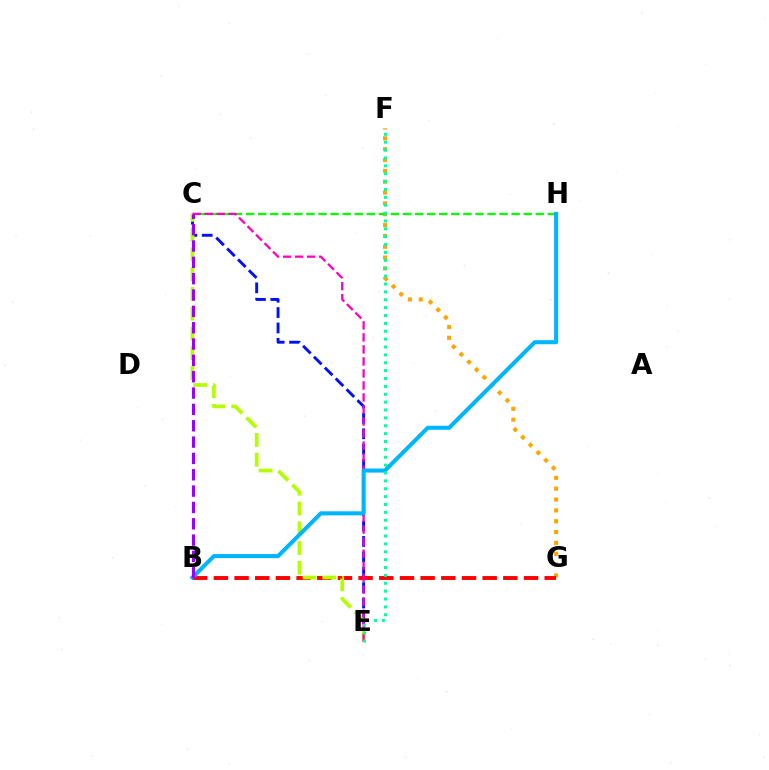{('C', 'E'): [{'color': '#0010ff', 'line_style': 'dashed', 'thickness': 2.09}, {'color': '#b3ff00', 'line_style': 'dashed', 'thickness': 2.69}, {'color': '#ff00bd', 'line_style': 'dashed', 'thickness': 1.63}], ('F', 'G'): [{'color': '#ffa500', 'line_style': 'dotted', 'thickness': 2.95}], ('B', 'G'): [{'color': '#ff0000', 'line_style': 'dashed', 'thickness': 2.81}], ('C', 'H'): [{'color': '#08ff00', 'line_style': 'dashed', 'thickness': 1.64}], ('B', 'H'): [{'color': '#00b5ff', 'line_style': 'solid', 'thickness': 2.92}], ('B', 'C'): [{'color': '#9b00ff', 'line_style': 'dashed', 'thickness': 2.22}], ('E', 'F'): [{'color': '#00ff9d', 'line_style': 'dotted', 'thickness': 2.14}]}